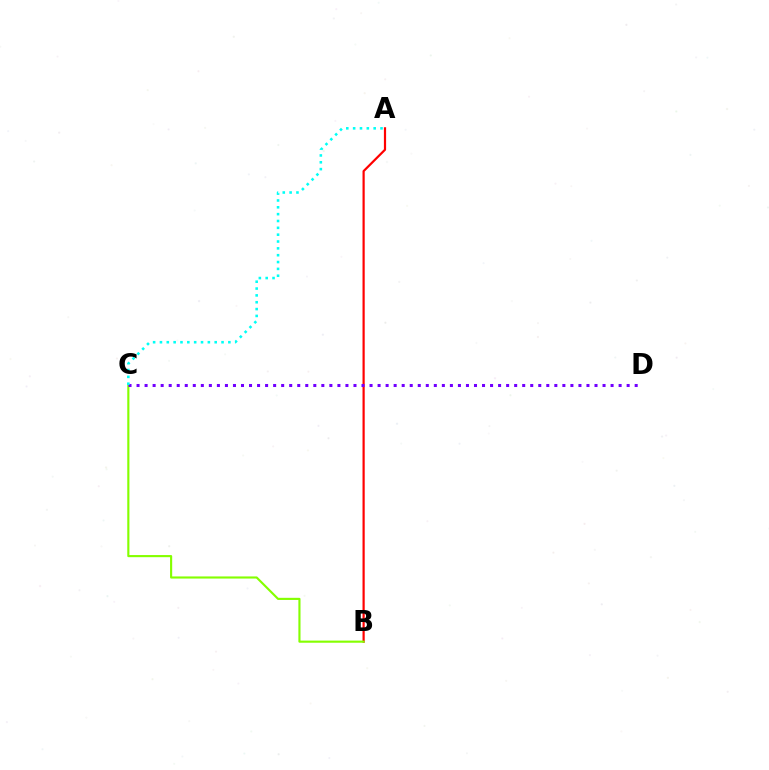{('A', 'B'): [{'color': '#ff0000', 'line_style': 'solid', 'thickness': 1.59}], ('B', 'C'): [{'color': '#84ff00', 'line_style': 'solid', 'thickness': 1.54}], ('C', 'D'): [{'color': '#7200ff', 'line_style': 'dotted', 'thickness': 2.18}], ('A', 'C'): [{'color': '#00fff6', 'line_style': 'dotted', 'thickness': 1.86}]}